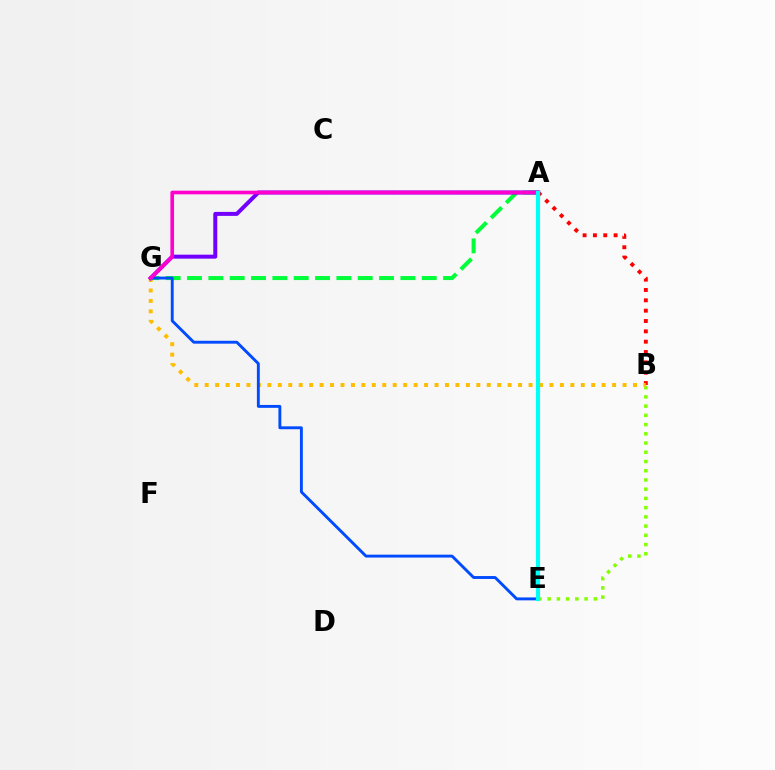{('A', 'B'): [{'color': '#ff0000', 'line_style': 'dotted', 'thickness': 2.81}], ('B', 'E'): [{'color': '#84ff00', 'line_style': 'dotted', 'thickness': 2.51}], ('B', 'G'): [{'color': '#ffbd00', 'line_style': 'dotted', 'thickness': 2.84}], ('A', 'G'): [{'color': '#00ff39', 'line_style': 'dashed', 'thickness': 2.9}, {'color': '#7200ff', 'line_style': 'solid', 'thickness': 2.87}, {'color': '#ff00cf', 'line_style': 'solid', 'thickness': 2.63}], ('E', 'G'): [{'color': '#004bff', 'line_style': 'solid', 'thickness': 2.08}], ('A', 'E'): [{'color': '#00fff6', 'line_style': 'solid', 'thickness': 3.0}]}